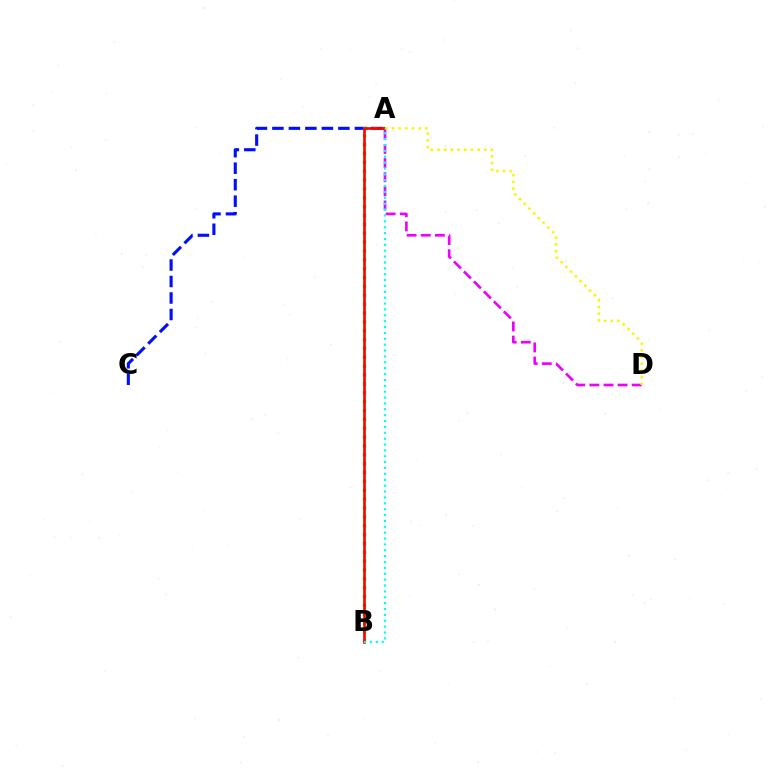{('A', 'C'): [{'color': '#0010ff', 'line_style': 'dashed', 'thickness': 2.24}], ('A', 'B'): [{'color': '#08ff00', 'line_style': 'dotted', 'thickness': 2.41}, {'color': '#ff0000', 'line_style': 'solid', 'thickness': 1.92}, {'color': '#00fff6', 'line_style': 'dotted', 'thickness': 1.6}], ('A', 'D'): [{'color': '#ee00ff', 'line_style': 'dashed', 'thickness': 1.92}, {'color': '#fcf500', 'line_style': 'dotted', 'thickness': 1.82}]}